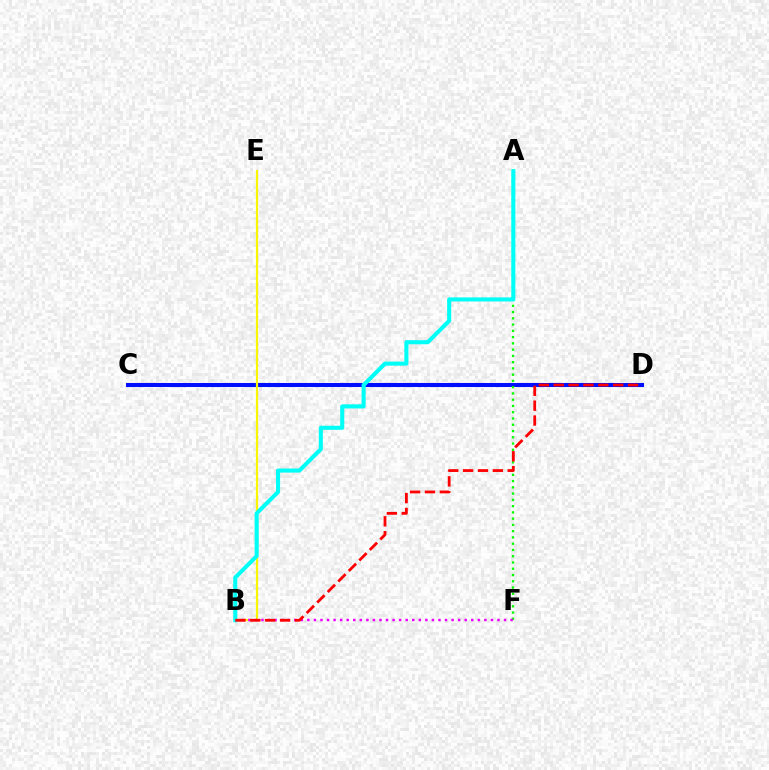{('C', 'D'): [{'color': '#0010ff', 'line_style': 'solid', 'thickness': 2.92}], ('B', 'E'): [{'color': '#fcf500', 'line_style': 'solid', 'thickness': 1.57}], ('A', 'F'): [{'color': '#08ff00', 'line_style': 'dotted', 'thickness': 1.7}], ('B', 'F'): [{'color': '#ee00ff', 'line_style': 'dotted', 'thickness': 1.78}], ('A', 'B'): [{'color': '#00fff6', 'line_style': 'solid', 'thickness': 2.93}], ('B', 'D'): [{'color': '#ff0000', 'line_style': 'dashed', 'thickness': 2.02}]}